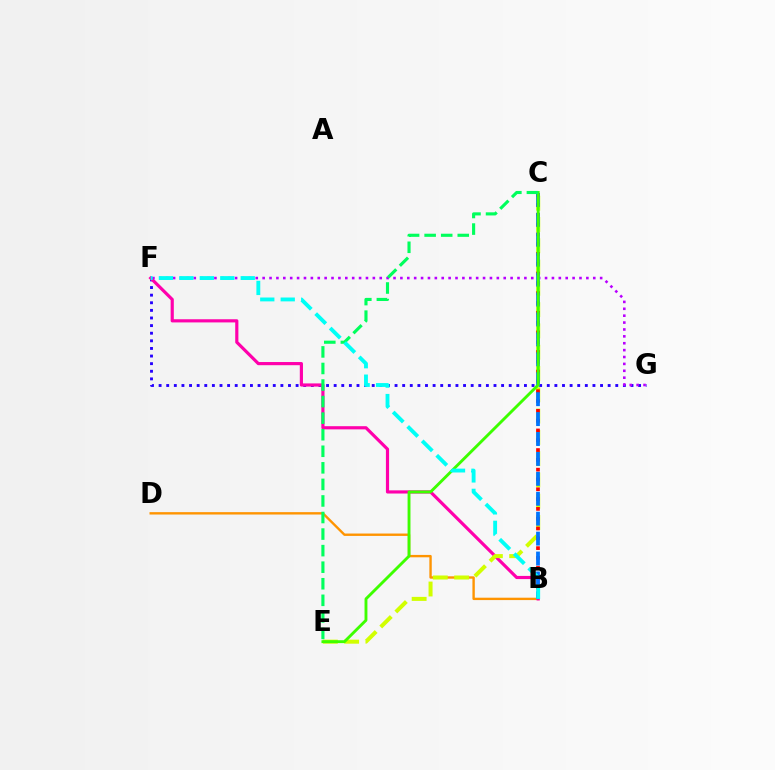{('B', 'D'): [{'color': '#ff9400', 'line_style': 'solid', 'thickness': 1.71}], ('F', 'G'): [{'color': '#2500ff', 'line_style': 'dotted', 'thickness': 2.07}, {'color': '#b900ff', 'line_style': 'dotted', 'thickness': 1.87}], ('B', 'F'): [{'color': '#ff00ac', 'line_style': 'solid', 'thickness': 2.28}, {'color': '#00fff6', 'line_style': 'dashed', 'thickness': 2.78}], ('C', 'E'): [{'color': '#d1ff00', 'line_style': 'dashed', 'thickness': 2.89}, {'color': '#3dff00', 'line_style': 'solid', 'thickness': 2.08}, {'color': '#00ff5c', 'line_style': 'dashed', 'thickness': 2.25}], ('B', 'C'): [{'color': '#ff0000', 'line_style': 'dotted', 'thickness': 2.66}, {'color': '#0074ff', 'line_style': 'dashed', 'thickness': 2.71}]}